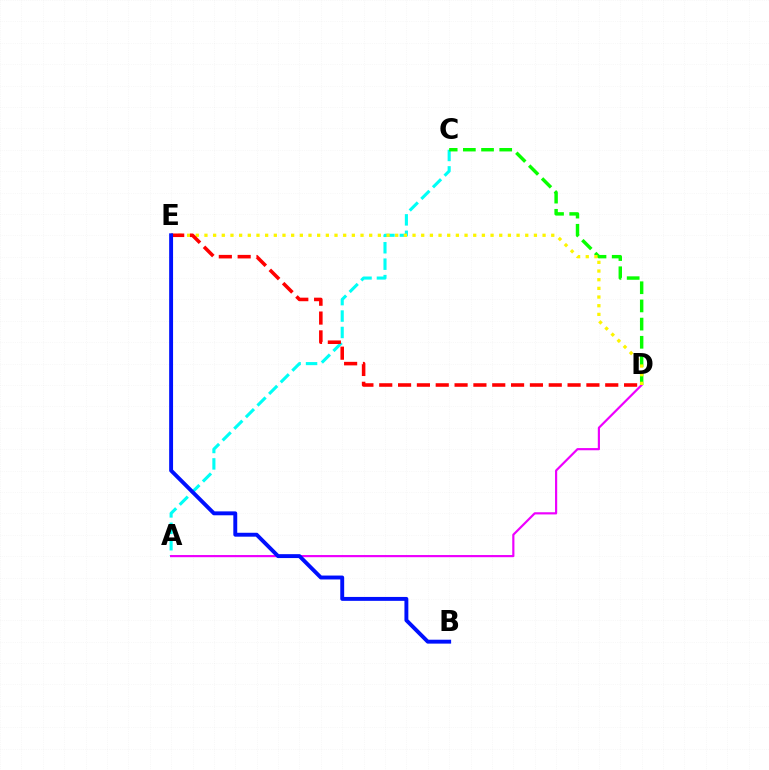{('A', 'C'): [{'color': '#00fff6', 'line_style': 'dashed', 'thickness': 2.23}], ('C', 'D'): [{'color': '#08ff00', 'line_style': 'dashed', 'thickness': 2.47}], ('A', 'D'): [{'color': '#ee00ff', 'line_style': 'solid', 'thickness': 1.57}], ('D', 'E'): [{'color': '#fcf500', 'line_style': 'dotted', 'thickness': 2.36}, {'color': '#ff0000', 'line_style': 'dashed', 'thickness': 2.56}], ('B', 'E'): [{'color': '#0010ff', 'line_style': 'solid', 'thickness': 2.81}]}